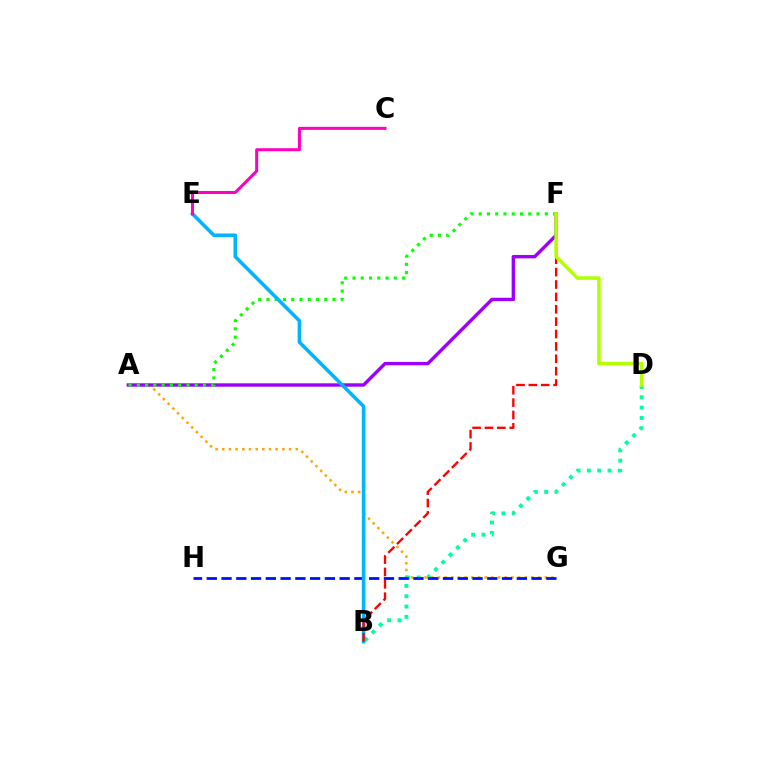{('A', 'G'): [{'color': '#ffa500', 'line_style': 'dotted', 'thickness': 1.81}], ('A', 'F'): [{'color': '#9b00ff', 'line_style': 'solid', 'thickness': 2.44}, {'color': '#08ff00', 'line_style': 'dotted', 'thickness': 2.25}], ('B', 'D'): [{'color': '#00ff9d', 'line_style': 'dotted', 'thickness': 2.8}], ('G', 'H'): [{'color': '#0010ff', 'line_style': 'dashed', 'thickness': 2.01}], ('B', 'E'): [{'color': '#00b5ff', 'line_style': 'solid', 'thickness': 2.59}], ('B', 'F'): [{'color': '#ff0000', 'line_style': 'dashed', 'thickness': 1.68}], ('C', 'E'): [{'color': '#ff00bd', 'line_style': 'solid', 'thickness': 2.17}], ('D', 'F'): [{'color': '#b3ff00', 'line_style': 'solid', 'thickness': 2.55}]}